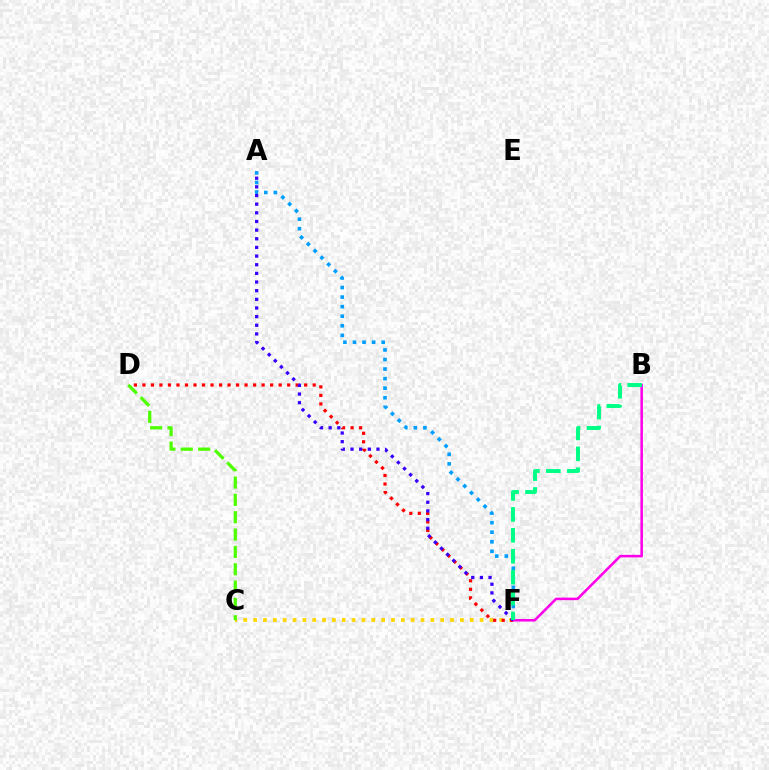{('A', 'F'): [{'color': '#009eff', 'line_style': 'dotted', 'thickness': 2.6}, {'color': '#3700ff', 'line_style': 'dotted', 'thickness': 2.35}], ('C', 'F'): [{'color': '#ffd500', 'line_style': 'dotted', 'thickness': 2.68}], ('D', 'F'): [{'color': '#ff0000', 'line_style': 'dotted', 'thickness': 2.31}], ('B', 'F'): [{'color': '#ff00ed', 'line_style': 'solid', 'thickness': 1.83}, {'color': '#00ff86', 'line_style': 'dashed', 'thickness': 2.84}], ('C', 'D'): [{'color': '#4fff00', 'line_style': 'dashed', 'thickness': 2.36}]}